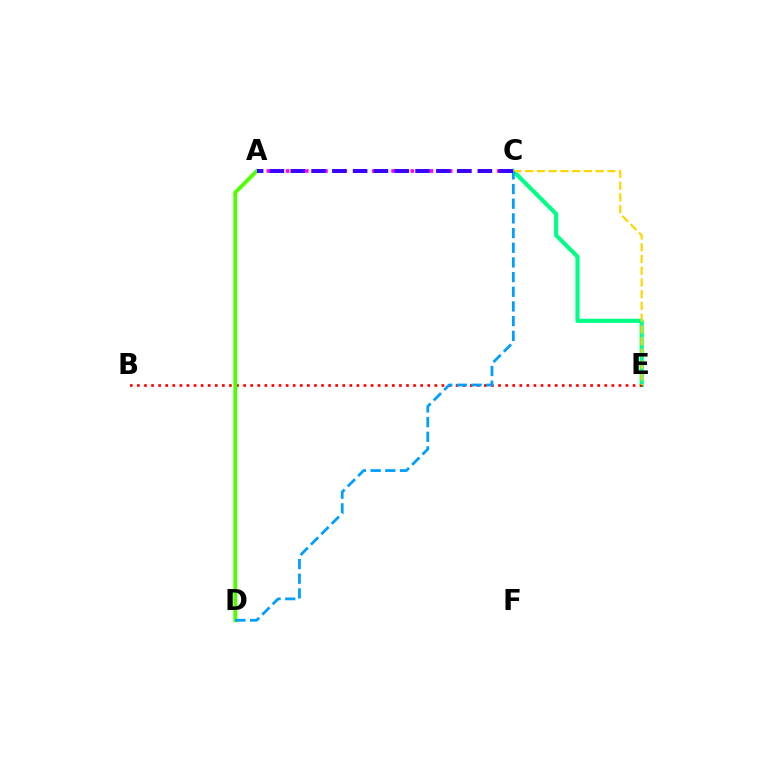{('C', 'E'): [{'color': '#00ff86', 'line_style': 'solid', 'thickness': 2.98}, {'color': '#ffd500', 'line_style': 'dashed', 'thickness': 1.59}], ('B', 'E'): [{'color': '#ff0000', 'line_style': 'dotted', 'thickness': 1.92}], ('A', 'C'): [{'color': '#ff00ed', 'line_style': 'dotted', 'thickness': 2.61}, {'color': '#3700ff', 'line_style': 'dashed', 'thickness': 2.83}], ('A', 'D'): [{'color': '#4fff00', 'line_style': 'solid', 'thickness': 2.75}], ('C', 'D'): [{'color': '#009eff', 'line_style': 'dashed', 'thickness': 1.99}]}